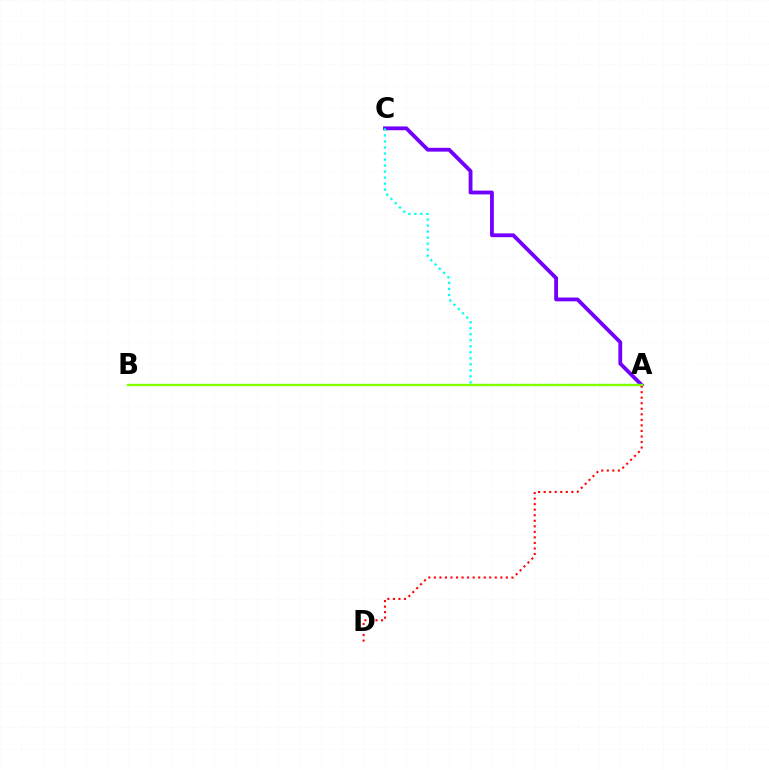{('A', 'C'): [{'color': '#7200ff', 'line_style': 'solid', 'thickness': 2.75}, {'color': '#00fff6', 'line_style': 'dotted', 'thickness': 1.63}], ('A', 'D'): [{'color': '#ff0000', 'line_style': 'dotted', 'thickness': 1.51}], ('A', 'B'): [{'color': '#84ff00', 'line_style': 'solid', 'thickness': 1.68}]}